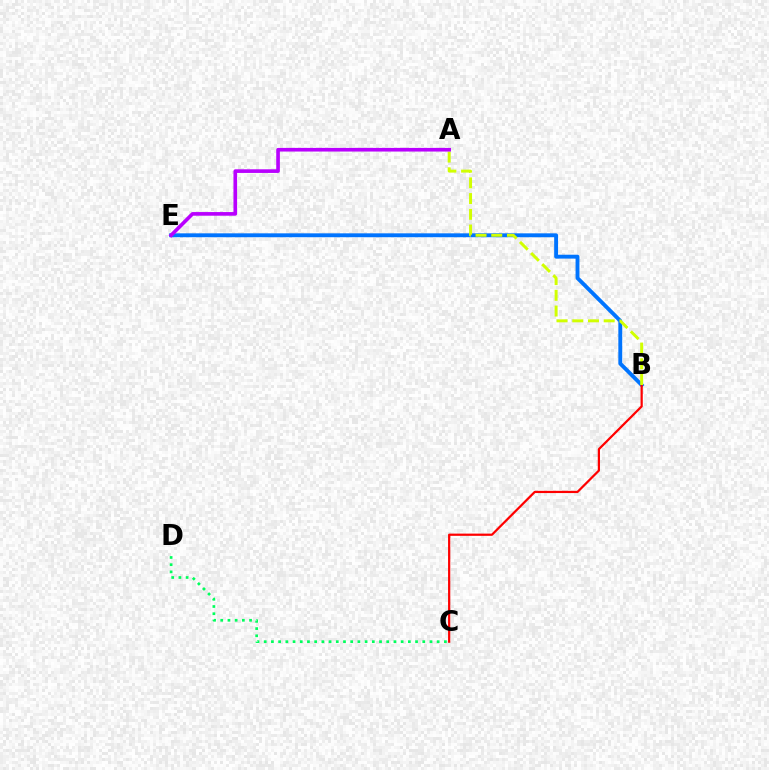{('C', 'D'): [{'color': '#00ff5c', 'line_style': 'dotted', 'thickness': 1.96}], ('B', 'E'): [{'color': '#0074ff', 'line_style': 'solid', 'thickness': 2.8}], ('B', 'C'): [{'color': '#ff0000', 'line_style': 'solid', 'thickness': 1.6}], ('A', 'B'): [{'color': '#d1ff00', 'line_style': 'dashed', 'thickness': 2.14}], ('A', 'E'): [{'color': '#b900ff', 'line_style': 'solid', 'thickness': 2.62}]}